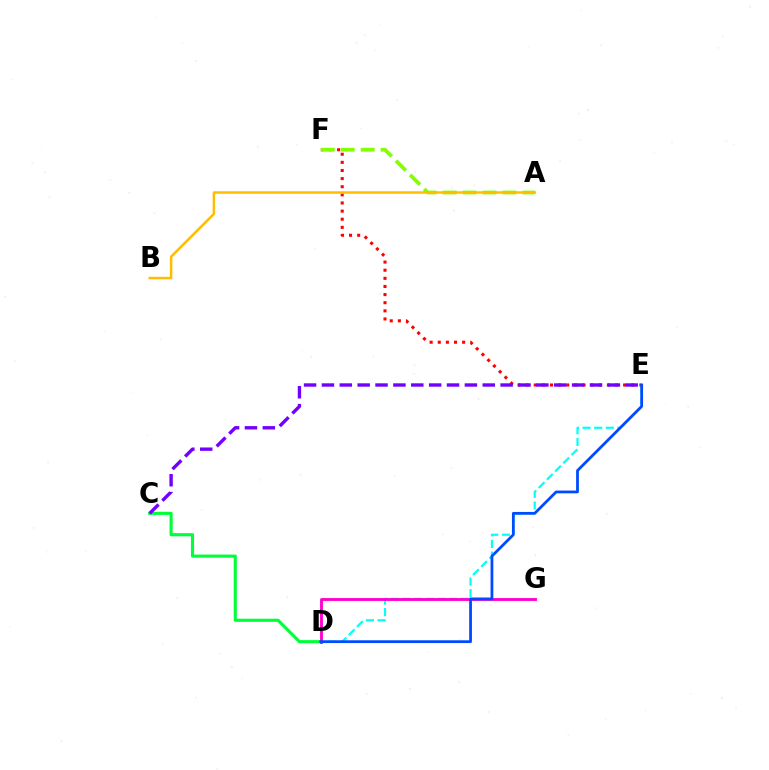{('D', 'E'): [{'color': '#00fff6', 'line_style': 'dashed', 'thickness': 1.58}, {'color': '#004bff', 'line_style': 'solid', 'thickness': 2.0}], ('E', 'F'): [{'color': '#ff0000', 'line_style': 'dotted', 'thickness': 2.21}], ('C', 'D'): [{'color': '#00ff39', 'line_style': 'solid', 'thickness': 2.24}], ('C', 'E'): [{'color': '#7200ff', 'line_style': 'dashed', 'thickness': 2.43}], ('A', 'F'): [{'color': '#84ff00', 'line_style': 'dashed', 'thickness': 2.71}], ('D', 'G'): [{'color': '#ff00cf', 'line_style': 'solid', 'thickness': 2.06}], ('A', 'B'): [{'color': '#ffbd00', 'line_style': 'solid', 'thickness': 1.79}]}